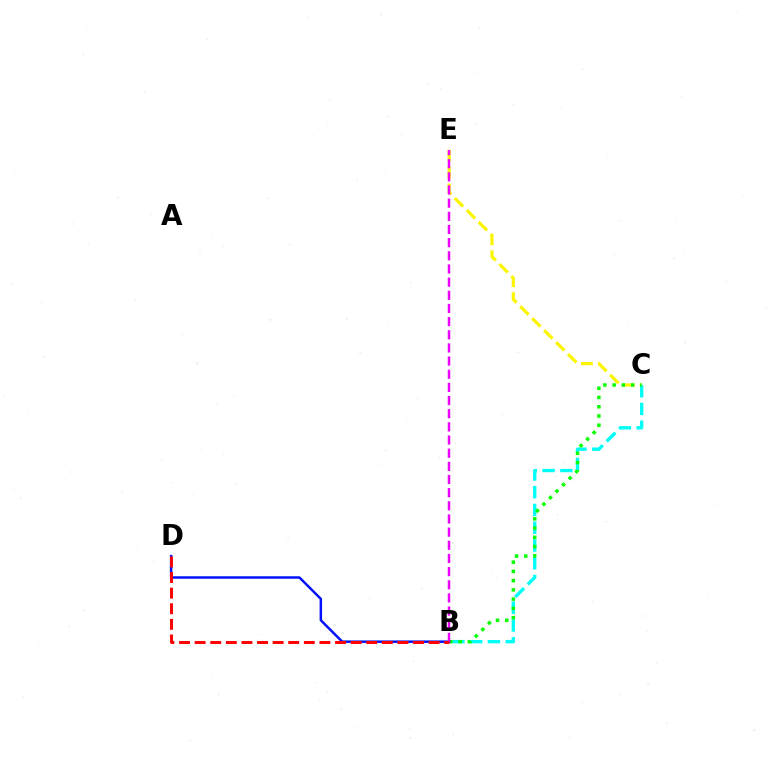{('C', 'E'): [{'color': '#fcf500', 'line_style': 'dashed', 'thickness': 2.3}], ('B', 'C'): [{'color': '#00fff6', 'line_style': 'dashed', 'thickness': 2.41}, {'color': '#08ff00', 'line_style': 'dotted', 'thickness': 2.51}], ('B', 'D'): [{'color': '#0010ff', 'line_style': 'solid', 'thickness': 1.78}, {'color': '#ff0000', 'line_style': 'dashed', 'thickness': 2.12}], ('B', 'E'): [{'color': '#ee00ff', 'line_style': 'dashed', 'thickness': 1.79}]}